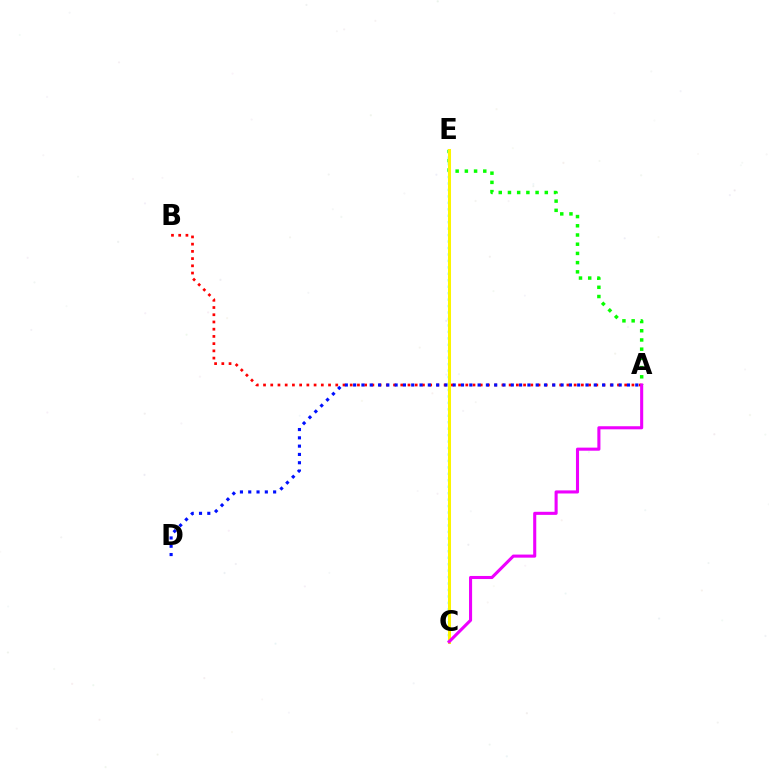{('A', 'B'): [{'color': '#ff0000', 'line_style': 'dotted', 'thickness': 1.96}], ('C', 'E'): [{'color': '#00fff6', 'line_style': 'dotted', 'thickness': 1.75}, {'color': '#fcf500', 'line_style': 'solid', 'thickness': 2.18}], ('A', 'E'): [{'color': '#08ff00', 'line_style': 'dotted', 'thickness': 2.5}], ('A', 'C'): [{'color': '#ee00ff', 'line_style': 'solid', 'thickness': 2.22}], ('A', 'D'): [{'color': '#0010ff', 'line_style': 'dotted', 'thickness': 2.25}]}